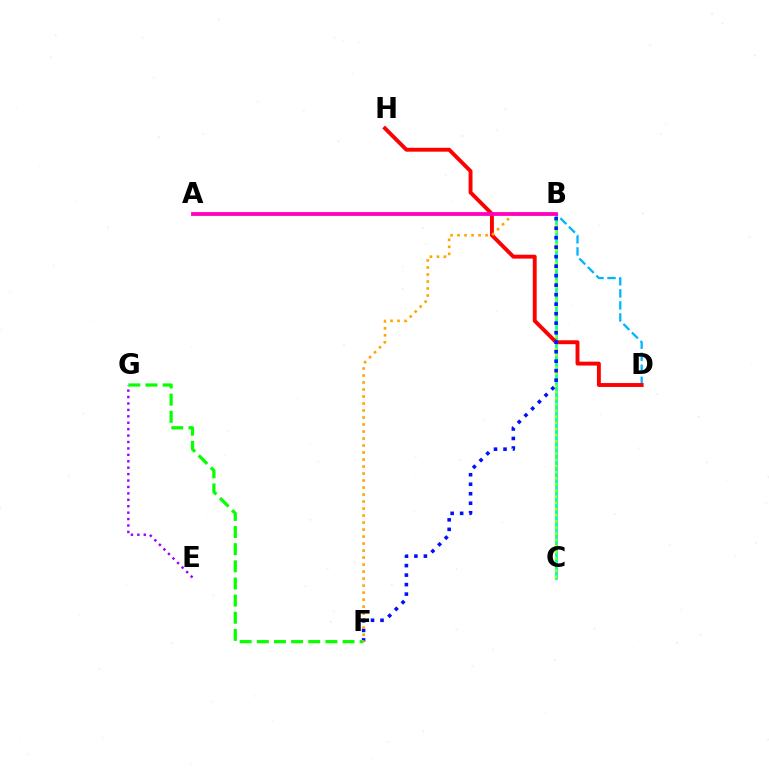{('B', 'C'): [{'color': '#00ff9d', 'line_style': 'solid', 'thickness': 1.98}, {'color': '#b3ff00', 'line_style': 'dotted', 'thickness': 1.67}], ('E', 'G'): [{'color': '#9b00ff', 'line_style': 'dotted', 'thickness': 1.74}], ('B', 'D'): [{'color': '#00b5ff', 'line_style': 'dashed', 'thickness': 1.64}], ('D', 'H'): [{'color': '#ff0000', 'line_style': 'solid', 'thickness': 2.81}], ('B', 'F'): [{'color': '#0010ff', 'line_style': 'dotted', 'thickness': 2.58}, {'color': '#ffa500', 'line_style': 'dotted', 'thickness': 1.9}], ('F', 'G'): [{'color': '#08ff00', 'line_style': 'dashed', 'thickness': 2.33}], ('A', 'B'): [{'color': '#ff00bd', 'line_style': 'solid', 'thickness': 2.73}]}